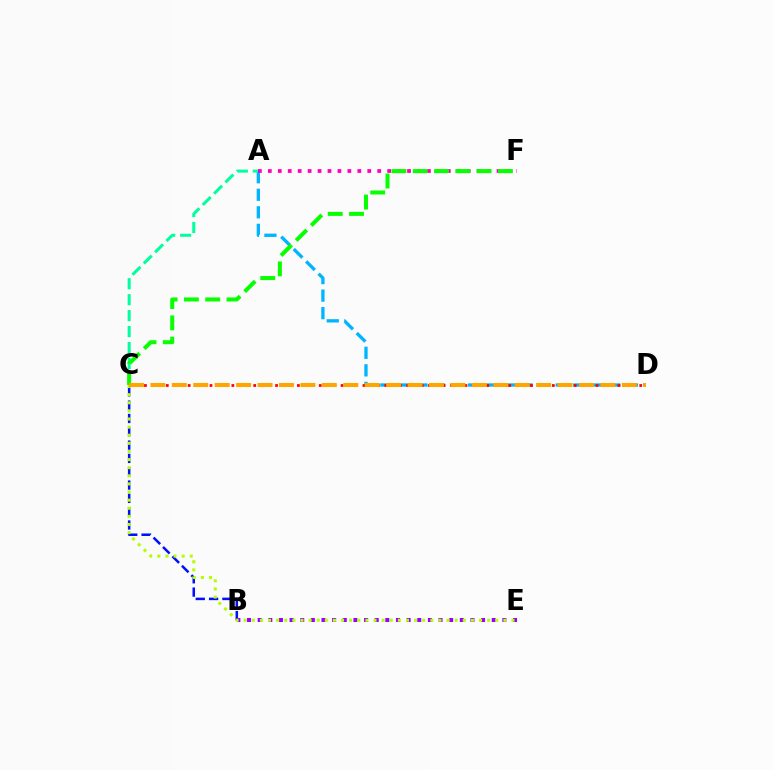{('B', 'E'): [{'color': '#9b00ff', 'line_style': 'dotted', 'thickness': 2.89}], ('A', 'D'): [{'color': '#00b5ff', 'line_style': 'dashed', 'thickness': 2.38}], ('A', 'C'): [{'color': '#00ff9d', 'line_style': 'dashed', 'thickness': 2.17}], ('B', 'C'): [{'color': '#0010ff', 'line_style': 'dashed', 'thickness': 1.81}], ('A', 'F'): [{'color': '#ff00bd', 'line_style': 'dotted', 'thickness': 2.7}], ('C', 'D'): [{'color': '#ff0000', 'line_style': 'dotted', 'thickness': 1.98}, {'color': '#ffa500', 'line_style': 'dashed', 'thickness': 2.91}], ('C', 'F'): [{'color': '#08ff00', 'line_style': 'dashed', 'thickness': 2.89}], ('C', 'E'): [{'color': '#b3ff00', 'line_style': 'dotted', 'thickness': 2.2}]}